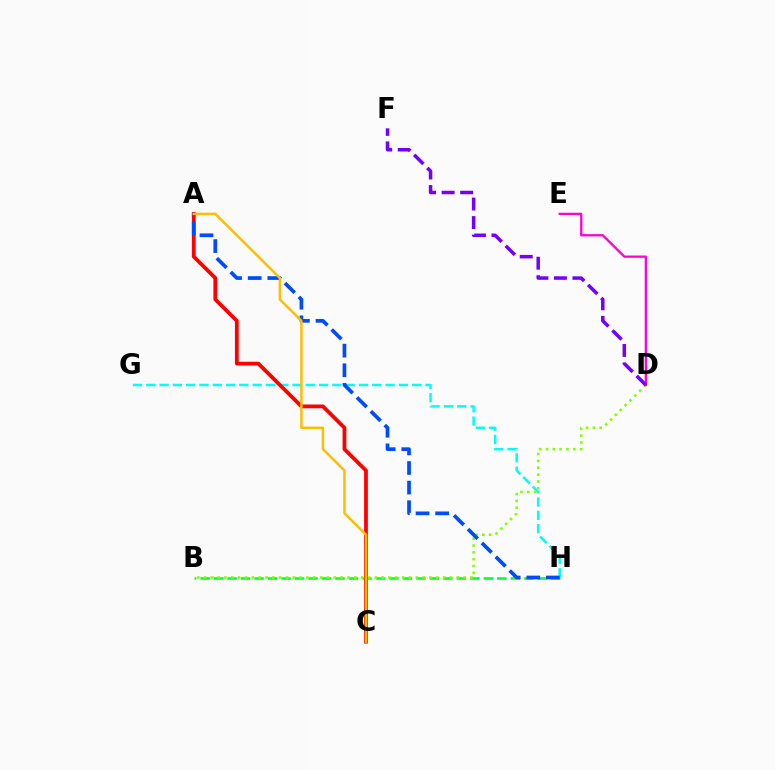{('B', 'H'): [{'color': '#00ff39', 'line_style': 'dashed', 'thickness': 1.83}], ('G', 'H'): [{'color': '#00fff6', 'line_style': 'dashed', 'thickness': 1.81}], ('B', 'D'): [{'color': '#84ff00', 'line_style': 'dotted', 'thickness': 1.86}], ('A', 'C'): [{'color': '#ff0000', 'line_style': 'solid', 'thickness': 2.72}, {'color': '#ffbd00', 'line_style': 'solid', 'thickness': 1.77}], ('D', 'E'): [{'color': '#ff00cf', 'line_style': 'solid', 'thickness': 1.64}], ('D', 'F'): [{'color': '#7200ff', 'line_style': 'dashed', 'thickness': 2.52}], ('A', 'H'): [{'color': '#004bff', 'line_style': 'dashed', 'thickness': 2.66}]}